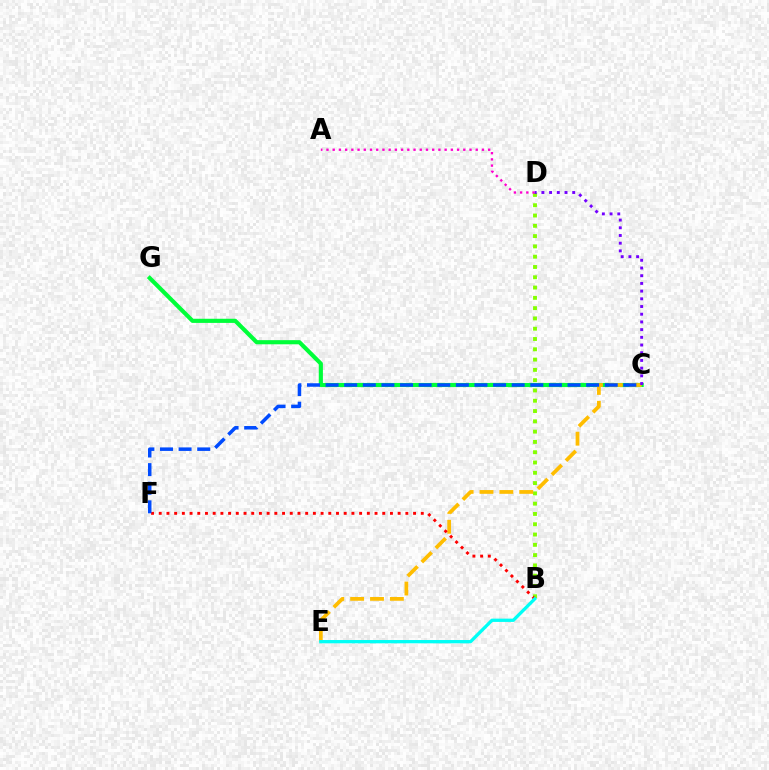{('C', 'G'): [{'color': '#00ff39', 'line_style': 'solid', 'thickness': 2.98}], ('B', 'D'): [{'color': '#84ff00', 'line_style': 'dotted', 'thickness': 2.8}], ('C', 'E'): [{'color': '#ffbd00', 'line_style': 'dashed', 'thickness': 2.7}], ('B', 'F'): [{'color': '#ff0000', 'line_style': 'dotted', 'thickness': 2.09}], ('C', 'F'): [{'color': '#004bff', 'line_style': 'dashed', 'thickness': 2.53}], ('A', 'D'): [{'color': '#ff00cf', 'line_style': 'dotted', 'thickness': 1.69}], ('B', 'E'): [{'color': '#00fff6', 'line_style': 'solid', 'thickness': 2.37}], ('C', 'D'): [{'color': '#7200ff', 'line_style': 'dotted', 'thickness': 2.09}]}